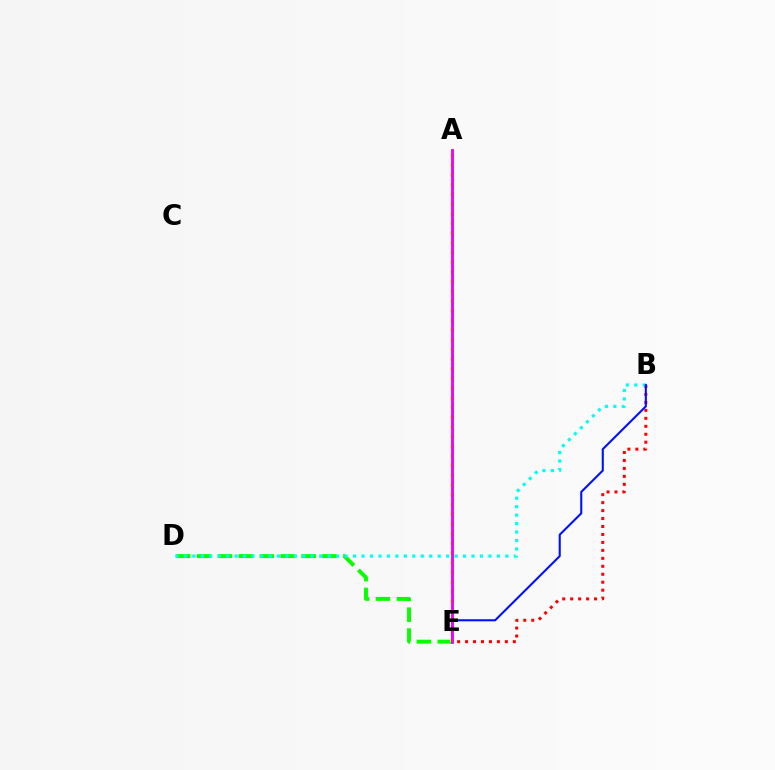{('B', 'E'): [{'color': '#ff0000', 'line_style': 'dotted', 'thickness': 2.16}, {'color': '#0010ff', 'line_style': 'solid', 'thickness': 1.5}], ('D', 'E'): [{'color': '#08ff00', 'line_style': 'dashed', 'thickness': 2.84}], ('A', 'E'): [{'color': '#fcf500', 'line_style': 'dotted', 'thickness': 2.63}, {'color': '#ee00ff', 'line_style': 'solid', 'thickness': 2.07}], ('B', 'D'): [{'color': '#00fff6', 'line_style': 'dotted', 'thickness': 2.3}]}